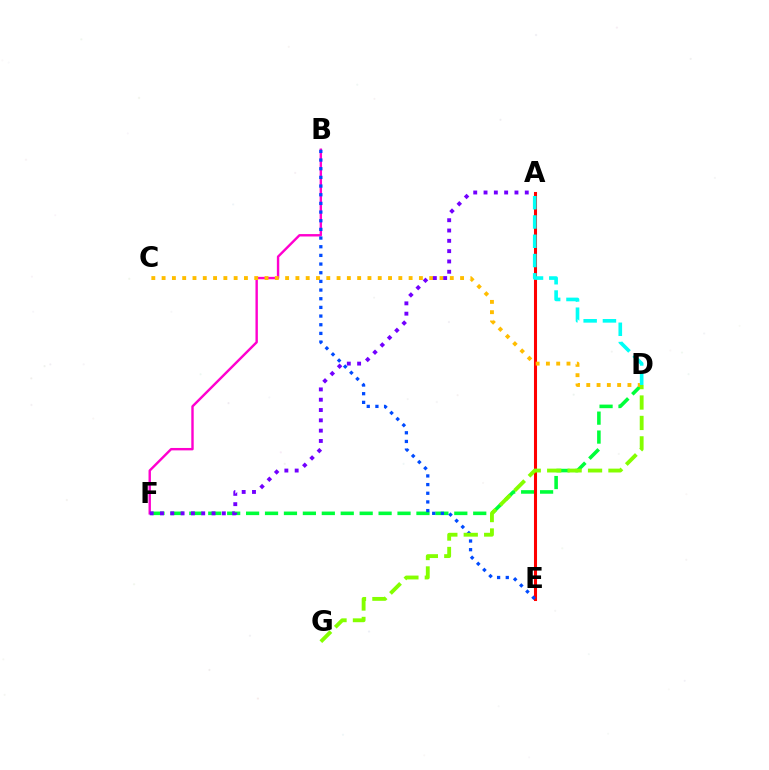{('D', 'F'): [{'color': '#00ff39', 'line_style': 'dashed', 'thickness': 2.57}], ('B', 'F'): [{'color': '#ff00cf', 'line_style': 'solid', 'thickness': 1.73}], ('A', 'E'): [{'color': '#ff0000', 'line_style': 'solid', 'thickness': 2.2}], ('C', 'D'): [{'color': '#ffbd00', 'line_style': 'dotted', 'thickness': 2.8}], ('B', 'E'): [{'color': '#004bff', 'line_style': 'dotted', 'thickness': 2.35}], ('D', 'G'): [{'color': '#84ff00', 'line_style': 'dashed', 'thickness': 2.77}], ('A', 'F'): [{'color': '#7200ff', 'line_style': 'dotted', 'thickness': 2.8}], ('A', 'D'): [{'color': '#00fff6', 'line_style': 'dashed', 'thickness': 2.62}]}